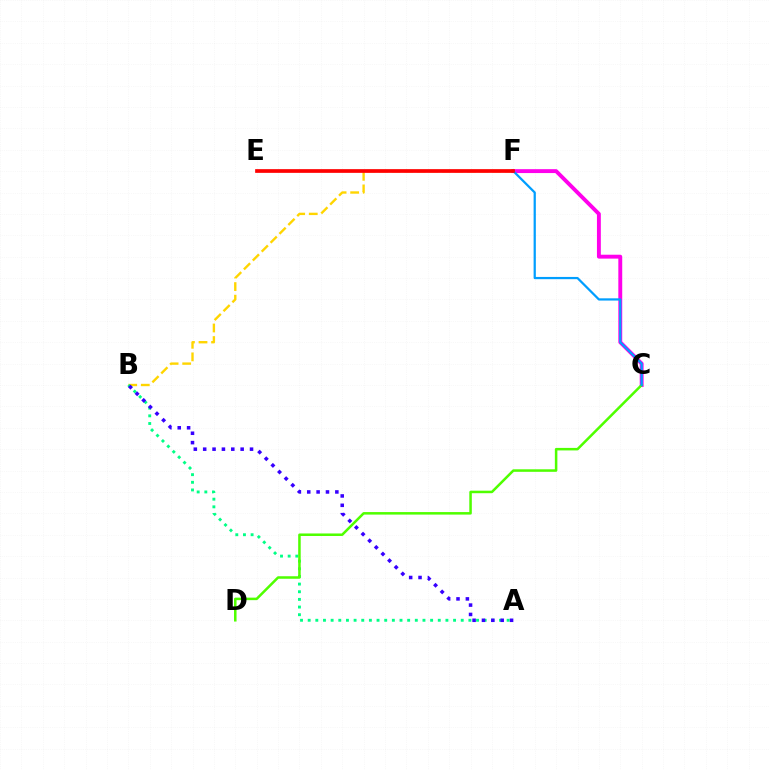{('B', 'F'): [{'color': '#ffd500', 'line_style': 'dashed', 'thickness': 1.71}], ('A', 'B'): [{'color': '#00ff86', 'line_style': 'dotted', 'thickness': 2.08}, {'color': '#3700ff', 'line_style': 'dotted', 'thickness': 2.55}], ('C', 'F'): [{'color': '#ff00ed', 'line_style': 'solid', 'thickness': 2.8}, {'color': '#009eff', 'line_style': 'solid', 'thickness': 1.61}], ('C', 'D'): [{'color': '#4fff00', 'line_style': 'solid', 'thickness': 1.82}], ('E', 'F'): [{'color': '#ff0000', 'line_style': 'solid', 'thickness': 2.67}]}